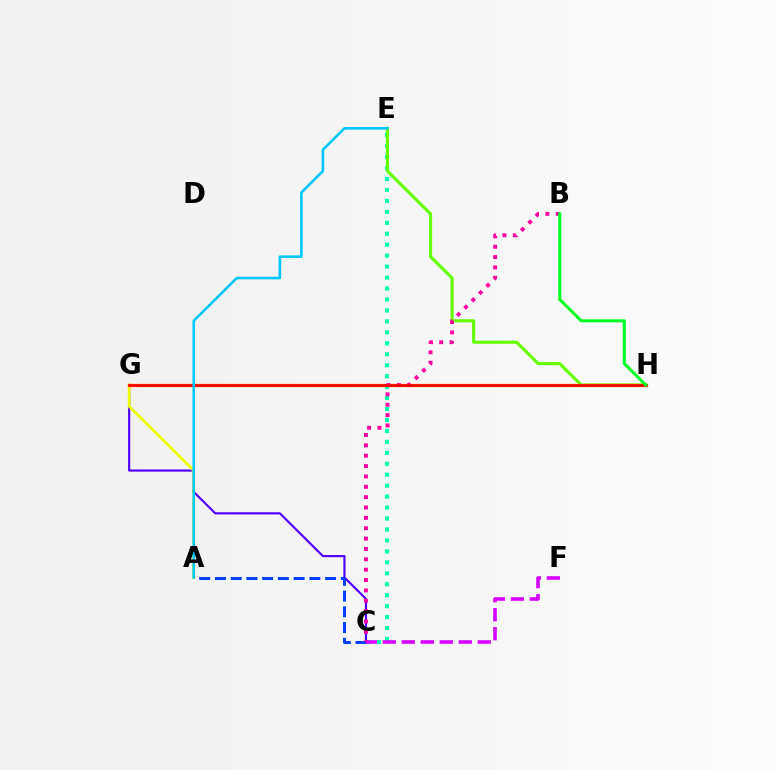{('C', 'G'): [{'color': '#4f00ff', 'line_style': 'solid', 'thickness': 1.56}], ('A', 'G'): [{'color': '#eeff00', 'line_style': 'solid', 'thickness': 1.99}], ('C', 'E'): [{'color': '#00ffaf', 'line_style': 'dotted', 'thickness': 2.98}], ('E', 'H'): [{'color': '#66ff00', 'line_style': 'solid', 'thickness': 2.27}], ('A', 'C'): [{'color': '#003fff', 'line_style': 'dashed', 'thickness': 2.14}], ('G', 'H'): [{'color': '#ff8800', 'line_style': 'solid', 'thickness': 2.37}, {'color': '#ff0000', 'line_style': 'solid', 'thickness': 1.93}], ('C', 'F'): [{'color': '#d600ff', 'line_style': 'dashed', 'thickness': 2.58}], ('B', 'C'): [{'color': '#ff00a0', 'line_style': 'dotted', 'thickness': 2.81}], ('B', 'H'): [{'color': '#00ff27', 'line_style': 'solid', 'thickness': 2.21}], ('A', 'E'): [{'color': '#00c7ff', 'line_style': 'solid', 'thickness': 1.86}]}